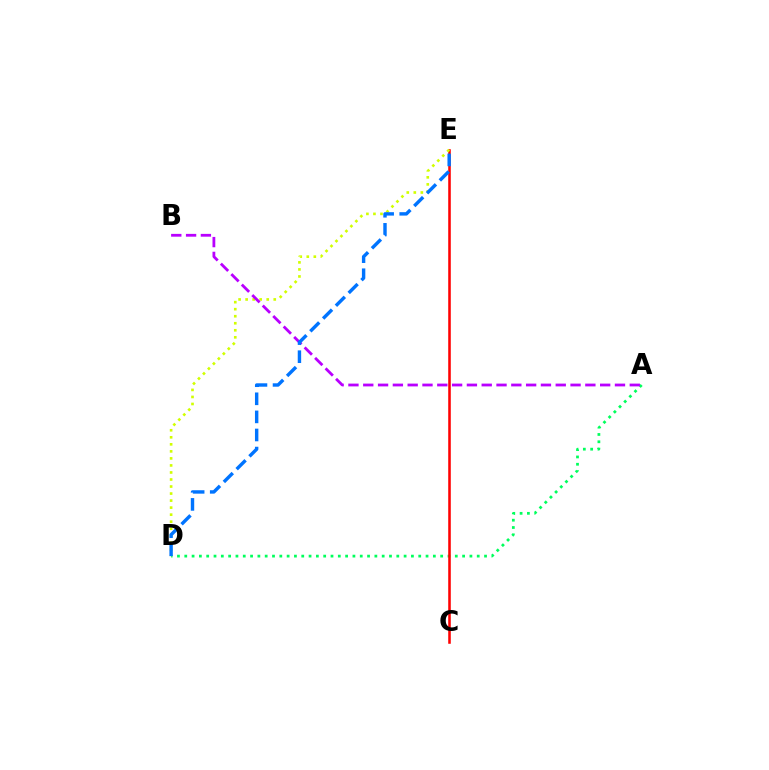{('A', 'D'): [{'color': '#00ff5c', 'line_style': 'dotted', 'thickness': 1.99}], ('C', 'E'): [{'color': '#ff0000', 'line_style': 'solid', 'thickness': 1.84}], ('D', 'E'): [{'color': '#d1ff00', 'line_style': 'dotted', 'thickness': 1.91}, {'color': '#0074ff', 'line_style': 'dashed', 'thickness': 2.46}], ('A', 'B'): [{'color': '#b900ff', 'line_style': 'dashed', 'thickness': 2.01}]}